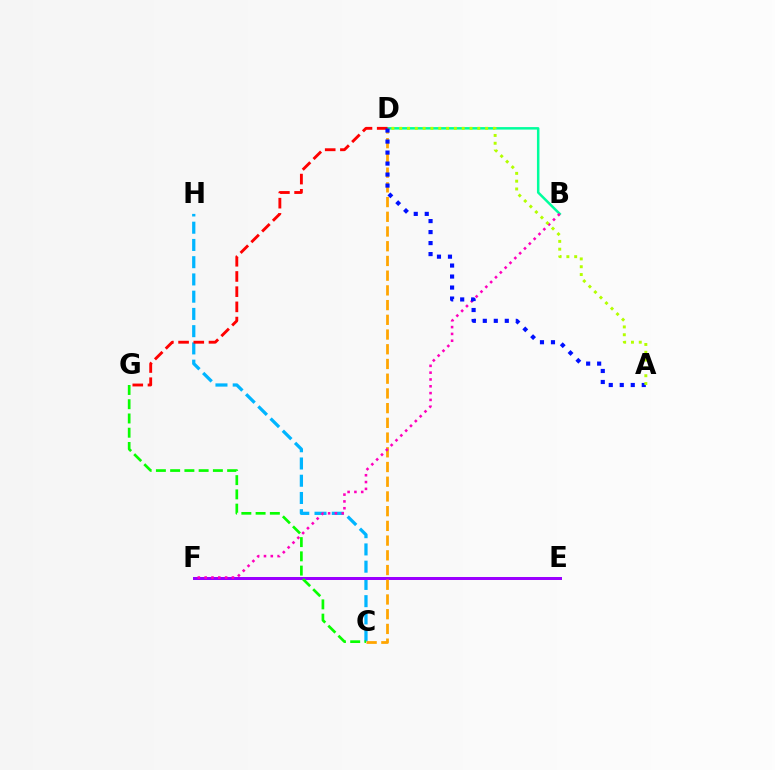{('C', 'H'): [{'color': '#00b5ff', 'line_style': 'dashed', 'thickness': 2.34}], ('E', 'F'): [{'color': '#9b00ff', 'line_style': 'solid', 'thickness': 2.16}], ('C', 'G'): [{'color': '#08ff00', 'line_style': 'dashed', 'thickness': 1.94}], ('B', 'D'): [{'color': '#00ff9d', 'line_style': 'solid', 'thickness': 1.8}], ('C', 'D'): [{'color': '#ffa500', 'line_style': 'dashed', 'thickness': 2.0}], ('D', 'G'): [{'color': '#ff0000', 'line_style': 'dashed', 'thickness': 2.07}], ('B', 'F'): [{'color': '#ff00bd', 'line_style': 'dotted', 'thickness': 1.85}], ('A', 'D'): [{'color': '#0010ff', 'line_style': 'dotted', 'thickness': 2.99}, {'color': '#b3ff00', 'line_style': 'dotted', 'thickness': 2.12}]}